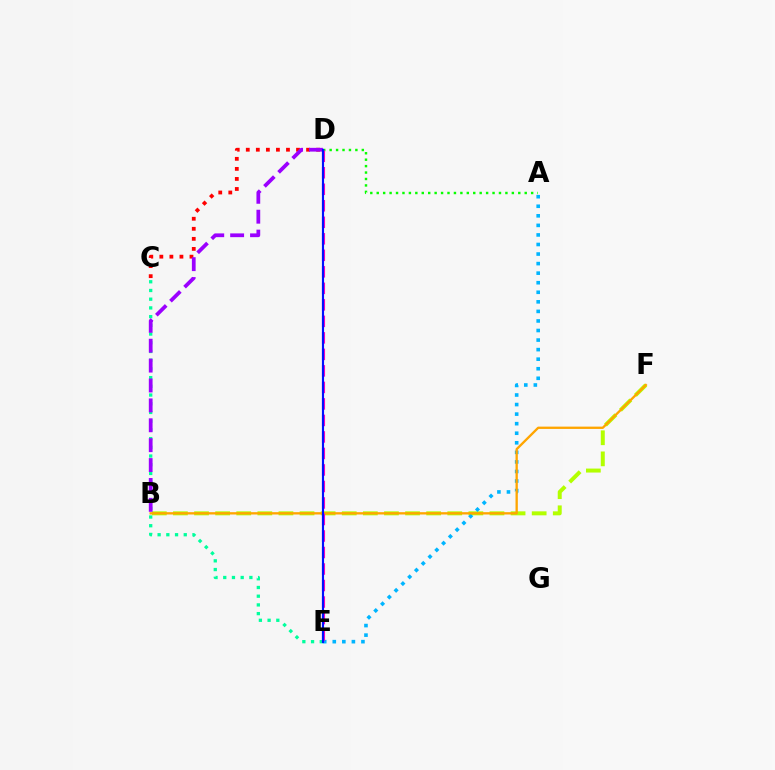{('C', 'E'): [{'color': '#00ff9d', 'line_style': 'dotted', 'thickness': 2.37}], ('B', 'F'): [{'color': '#b3ff00', 'line_style': 'dashed', 'thickness': 2.87}, {'color': '#ffa500', 'line_style': 'solid', 'thickness': 1.67}], ('C', 'D'): [{'color': '#ff0000', 'line_style': 'dotted', 'thickness': 2.73}], ('A', 'D'): [{'color': '#08ff00', 'line_style': 'dotted', 'thickness': 1.75}], ('A', 'E'): [{'color': '#00b5ff', 'line_style': 'dotted', 'thickness': 2.6}], ('B', 'D'): [{'color': '#9b00ff', 'line_style': 'dashed', 'thickness': 2.7}], ('D', 'E'): [{'color': '#ff00bd', 'line_style': 'dashed', 'thickness': 2.24}, {'color': '#0010ff', 'line_style': 'solid', 'thickness': 1.55}]}